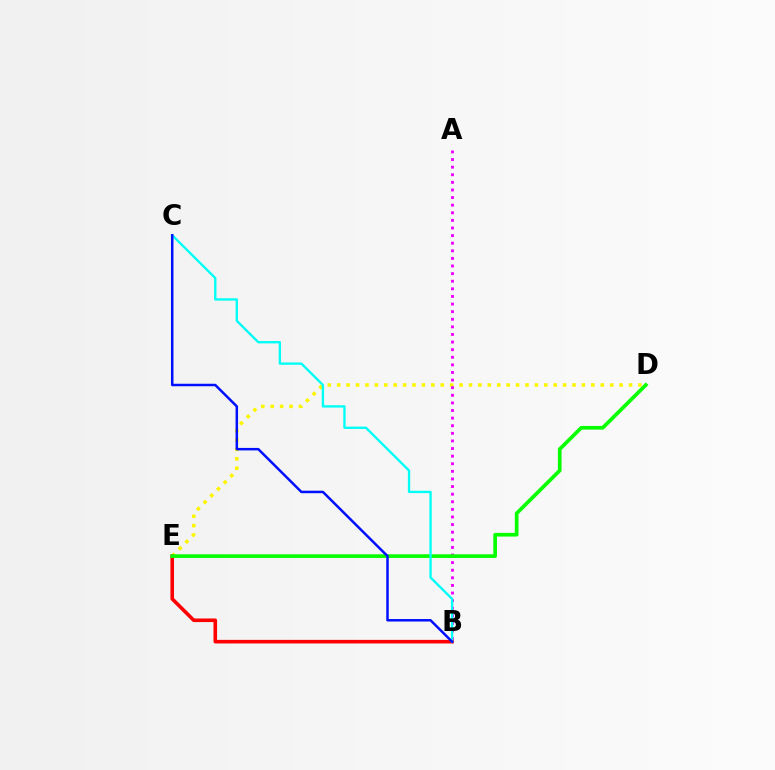{('D', 'E'): [{'color': '#fcf500', 'line_style': 'dotted', 'thickness': 2.56}, {'color': '#08ff00', 'line_style': 'solid', 'thickness': 2.65}], ('A', 'B'): [{'color': '#ee00ff', 'line_style': 'dotted', 'thickness': 2.07}], ('B', 'E'): [{'color': '#ff0000', 'line_style': 'solid', 'thickness': 2.58}], ('B', 'C'): [{'color': '#00fff6', 'line_style': 'solid', 'thickness': 1.69}, {'color': '#0010ff', 'line_style': 'solid', 'thickness': 1.8}]}